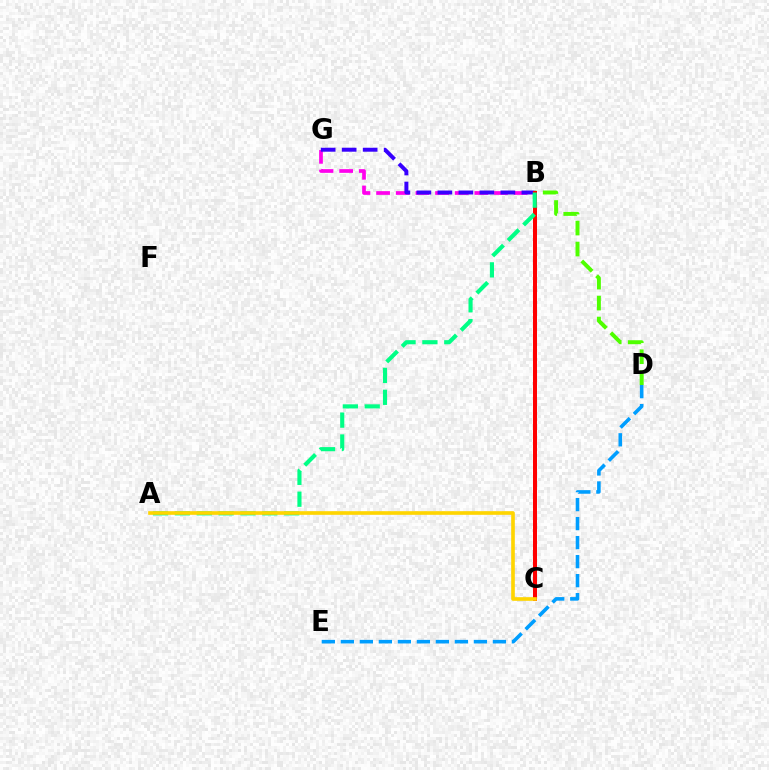{('B', 'G'): [{'color': '#ff00ed', 'line_style': 'dashed', 'thickness': 2.67}, {'color': '#3700ff', 'line_style': 'dashed', 'thickness': 2.85}], ('B', 'D'): [{'color': '#4fff00', 'line_style': 'dashed', 'thickness': 2.85}], ('D', 'E'): [{'color': '#009eff', 'line_style': 'dashed', 'thickness': 2.58}], ('B', 'C'): [{'color': '#ff0000', 'line_style': 'solid', 'thickness': 2.89}], ('A', 'B'): [{'color': '#00ff86', 'line_style': 'dashed', 'thickness': 2.97}], ('A', 'C'): [{'color': '#ffd500', 'line_style': 'solid', 'thickness': 2.62}]}